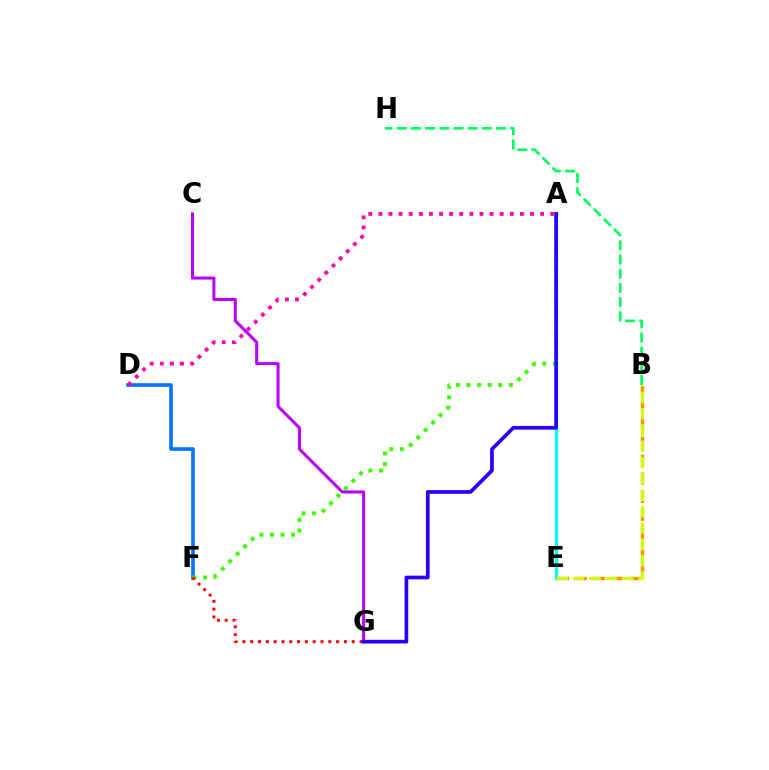{('B', 'E'): [{'color': '#ff9400', 'line_style': 'dashed', 'thickness': 2.44}, {'color': '#d1ff00', 'line_style': 'dashed', 'thickness': 2.22}], ('A', 'E'): [{'color': '#00fff6', 'line_style': 'solid', 'thickness': 2.35}], ('D', 'F'): [{'color': '#0074ff', 'line_style': 'solid', 'thickness': 2.61}], ('A', 'D'): [{'color': '#ff00ac', 'line_style': 'dotted', 'thickness': 2.75}], ('A', 'F'): [{'color': '#3dff00', 'line_style': 'dotted', 'thickness': 2.87}], ('C', 'G'): [{'color': '#b900ff', 'line_style': 'solid', 'thickness': 2.19}], ('F', 'G'): [{'color': '#ff0000', 'line_style': 'dotted', 'thickness': 2.12}], ('A', 'G'): [{'color': '#2500ff', 'line_style': 'solid', 'thickness': 2.65}], ('B', 'H'): [{'color': '#00ff5c', 'line_style': 'dashed', 'thickness': 1.93}]}